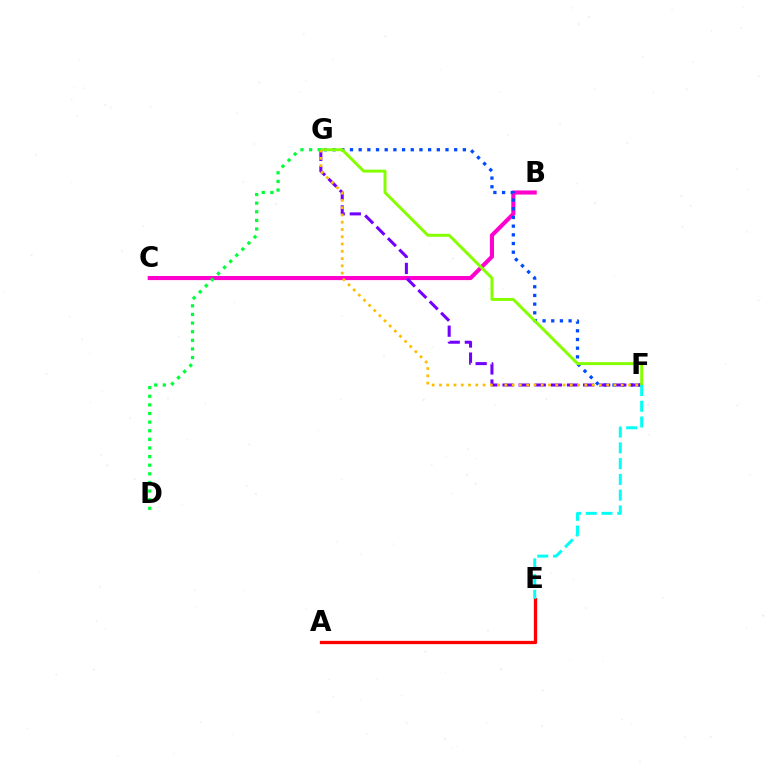{('A', 'E'): [{'color': '#ff0000', 'line_style': 'solid', 'thickness': 2.36}], ('B', 'C'): [{'color': '#ff00cf', 'line_style': 'solid', 'thickness': 2.94}], ('F', 'G'): [{'color': '#004bff', 'line_style': 'dotted', 'thickness': 2.36}, {'color': '#7200ff', 'line_style': 'dashed', 'thickness': 2.19}, {'color': '#84ff00', 'line_style': 'solid', 'thickness': 2.13}, {'color': '#ffbd00', 'line_style': 'dotted', 'thickness': 1.98}], ('E', 'F'): [{'color': '#00fff6', 'line_style': 'dashed', 'thickness': 2.14}], ('D', 'G'): [{'color': '#00ff39', 'line_style': 'dotted', 'thickness': 2.34}]}